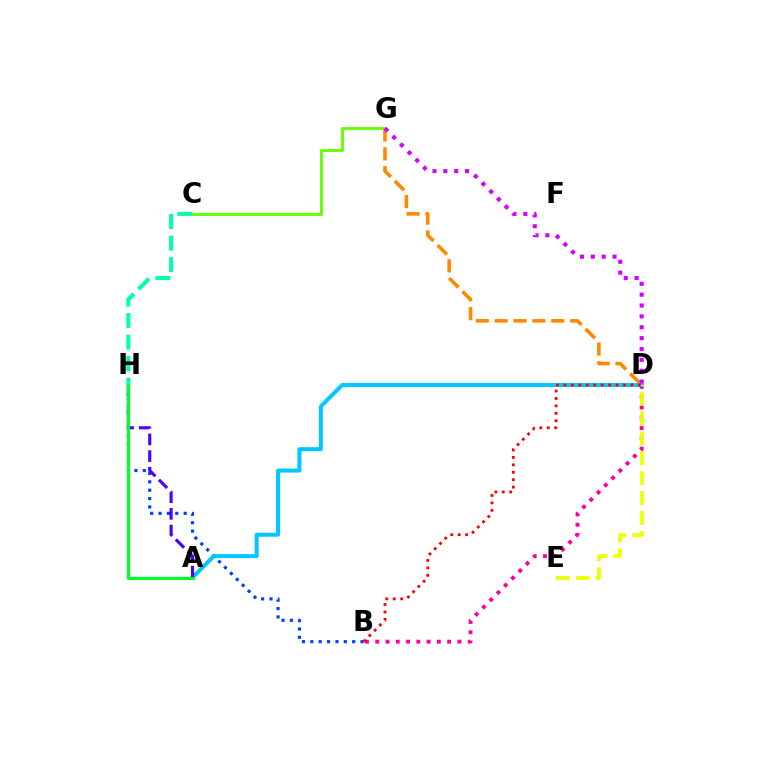{('C', 'G'): [{'color': '#66ff00', 'line_style': 'solid', 'thickness': 2.07}], ('D', 'G'): [{'color': '#ff8800', 'line_style': 'dashed', 'thickness': 2.57}, {'color': '#d600ff', 'line_style': 'dotted', 'thickness': 2.95}], ('B', 'H'): [{'color': '#003fff', 'line_style': 'dotted', 'thickness': 2.27}], ('B', 'D'): [{'color': '#ff00a0', 'line_style': 'dotted', 'thickness': 2.79}, {'color': '#ff0000', 'line_style': 'dotted', 'thickness': 2.02}], ('A', 'D'): [{'color': '#00c7ff', 'line_style': 'solid', 'thickness': 2.88}], ('A', 'H'): [{'color': '#4f00ff', 'line_style': 'dashed', 'thickness': 2.26}, {'color': '#00ff27', 'line_style': 'solid', 'thickness': 2.26}], ('D', 'E'): [{'color': '#eeff00', 'line_style': 'dashed', 'thickness': 2.7}], ('C', 'H'): [{'color': '#00ffaf', 'line_style': 'dashed', 'thickness': 2.93}]}